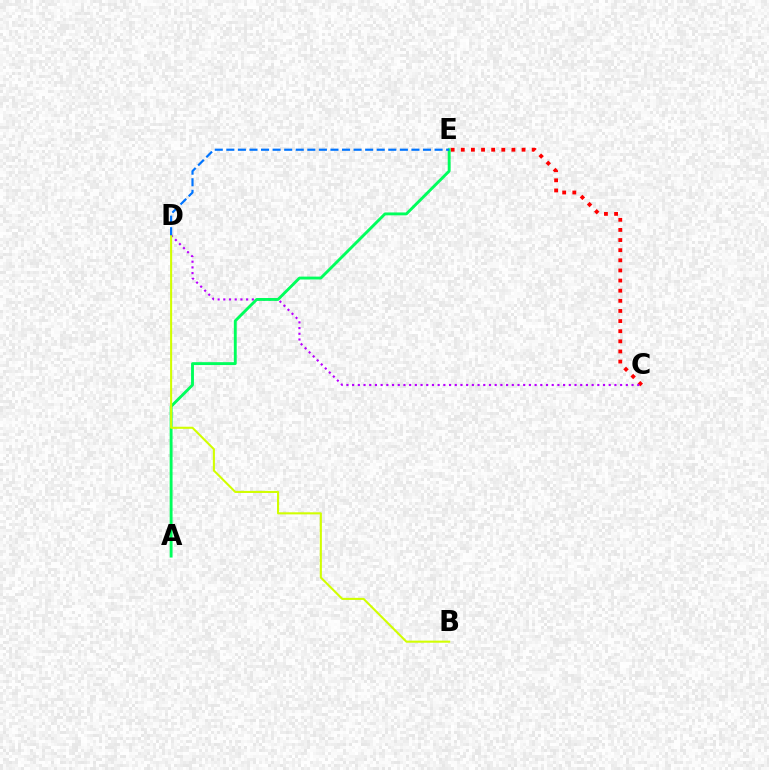{('C', 'E'): [{'color': '#ff0000', 'line_style': 'dotted', 'thickness': 2.75}], ('C', 'D'): [{'color': '#b900ff', 'line_style': 'dotted', 'thickness': 1.55}], ('A', 'E'): [{'color': '#00ff5c', 'line_style': 'solid', 'thickness': 2.08}], ('B', 'D'): [{'color': '#d1ff00', 'line_style': 'solid', 'thickness': 1.5}], ('D', 'E'): [{'color': '#0074ff', 'line_style': 'dashed', 'thickness': 1.57}]}